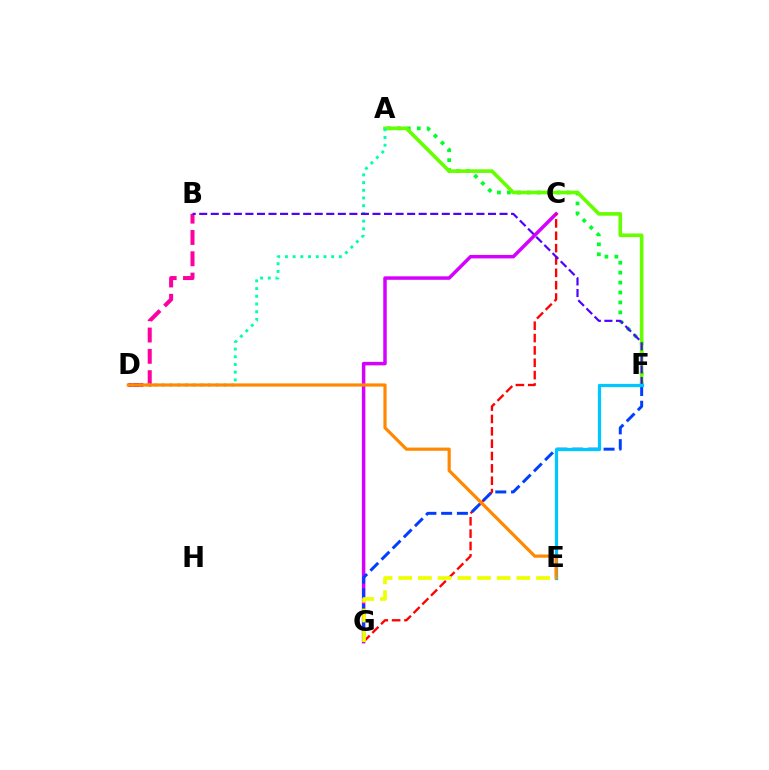{('A', 'F'): [{'color': '#00ff27', 'line_style': 'dotted', 'thickness': 2.7}, {'color': '#66ff00', 'line_style': 'solid', 'thickness': 2.6}], ('C', 'G'): [{'color': '#d600ff', 'line_style': 'solid', 'thickness': 2.5}, {'color': '#ff0000', 'line_style': 'dashed', 'thickness': 1.68}], ('B', 'D'): [{'color': '#ff00a0', 'line_style': 'dashed', 'thickness': 2.89}], ('A', 'D'): [{'color': '#00ffaf', 'line_style': 'dotted', 'thickness': 2.09}], ('F', 'G'): [{'color': '#003fff', 'line_style': 'dashed', 'thickness': 2.14}], ('B', 'F'): [{'color': '#4f00ff', 'line_style': 'dashed', 'thickness': 1.57}], ('E', 'F'): [{'color': '#00c7ff', 'line_style': 'solid', 'thickness': 2.34}], ('D', 'E'): [{'color': '#ff8800', 'line_style': 'solid', 'thickness': 2.29}], ('E', 'G'): [{'color': '#eeff00', 'line_style': 'dashed', 'thickness': 2.67}]}